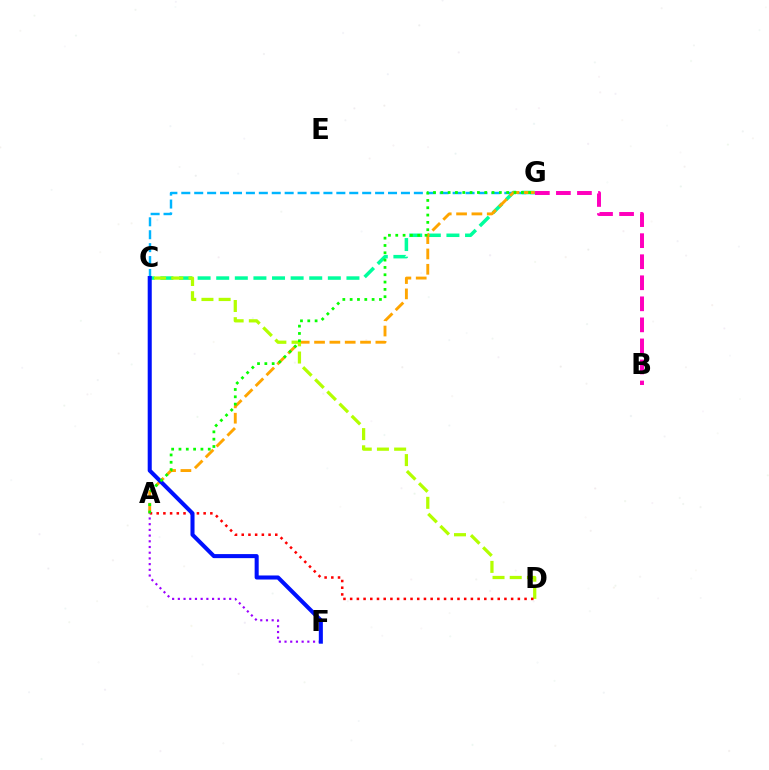{('C', 'G'): [{'color': '#00ff9d', 'line_style': 'dashed', 'thickness': 2.53}, {'color': '#00b5ff', 'line_style': 'dashed', 'thickness': 1.76}], ('A', 'G'): [{'color': '#ffa500', 'line_style': 'dashed', 'thickness': 2.08}, {'color': '#08ff00', 'line_style': 'dotted', 'thickness': 1.99}], ('C', 'D'): [{'color': '#b3ff00', 'line_style': 'dashed', 'thickness': 2.34}], ('A', 'D'): [{'color': '#ff0000', 'line_style': 'dotted', 'thickness': 1.82}], ('A', 'F'): [{'color': '#9b00ff', 'line_style': 'dotted', 'thickness': 1.55}], ('B', 'G'): [{'color': '#ff00bd', 'line_style': 'dashed', 'thickness': 2.86}], ('C', 'F'): [{'color': '#0010ff', 'line_style': 'solid', 'thickness': 2.92}]}